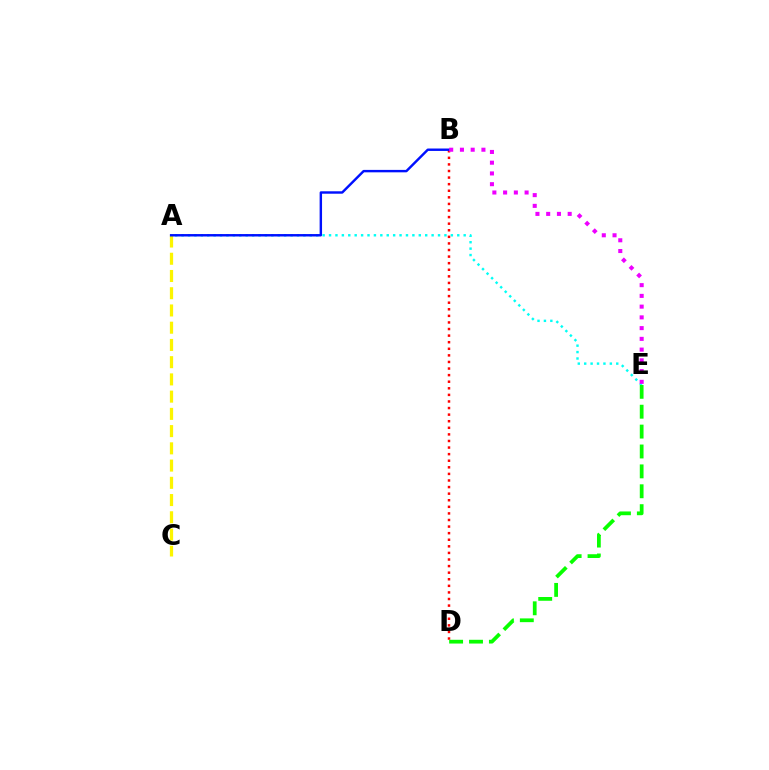{('A', 'E'): [{'color': '#00fff6', 'line_style': 'dotted', 'thickness': 1.74}], ('A', 'C'): [{'color': '#fcf500', 'line_style': 'dashed', 'thickness': 2.34}], ('B', 'D'): [{'color': '#ff0000', 'line_style': 'dotted', 'thickness': 1.79}], ('D', 'E'): [{'color': '#08ff00', 'line_style': 'dashed', 'thickness': 2.7}], ('A', 'B'): [{'color': '#0010ff', 'line_style': 'solid', 'thickness': 1.75}], ('B', 'E'): [{'color': '#ee00ff', 'line_style': 'dotted', 'thickness': 2.92}]}